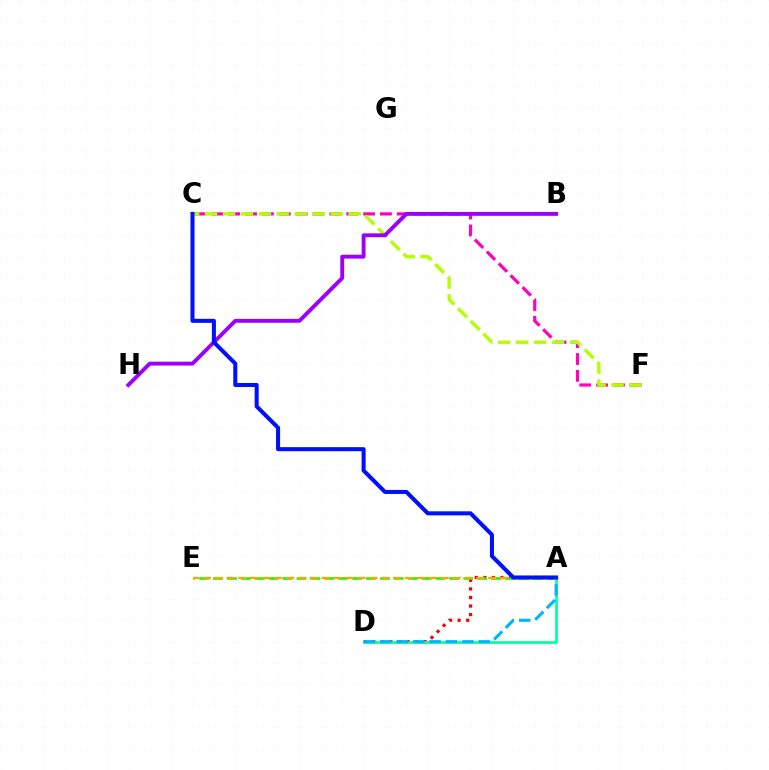{('C', 'F'): [{'color': '#ff00bd', 'line_style': 'dashed', 'thickness': 2.29}, {'color': '#b3ff00', 'line_style': 'dashed', 'thickness': 2.44}], ('A', 'D'): [{'color': '#ff0000', 'line_style': 'dotted', 'thickness': 2.33}, {'color': '#00ff9d', 'line_style': 'solid', 'thickness': 1.94}, {'color': '#00b5ff', 'line_style': 'dashed', 'thickness': 2.23}], ('A', 'E'): [{'color': '#08ff00', 'line_style': 'dashed', 'thickness': 1.89}, {'color': '#ffa500', 'line_style': 'dashed', 'thickness': 1.62}], ('B', 'H'): [{'color': '#9b00ff', 'line_style': 'solid', 'thickness': 2.79}], ('A', 'C'): [{'color': '#0010ff', 'line_style': 'solid', 'thickness': 2.91}]}